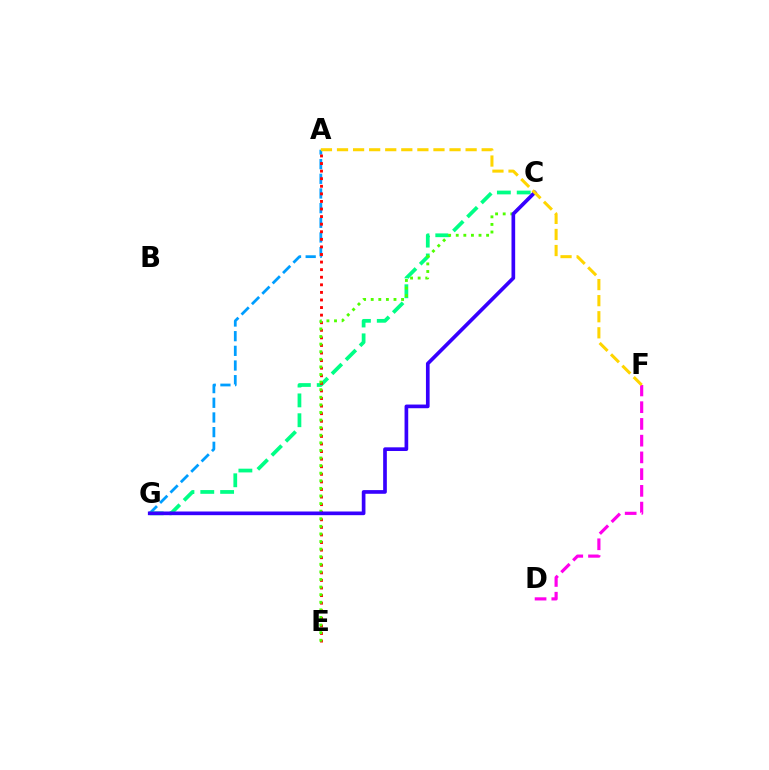{('D', 'F'): [{'color': '#ff00ed', 'line_style': 'dashed', 'thickness': 2.27}], ('A', 'G'): [{'color': '#009eff', 'line_style': 'dashed', 'thickness': 1.99}], ('C', 'G'): [{'color': '#00ff86', 'line_style': 'dashed', 'thickness': 2.69}, {'color': '#3700ff', 'line_style': 'solid', 'thickness': 2.65}], ('A', 'E'): [{'color': '#ff0000', 'line_style': 'dotted', 'thickness': 2.06}], ('C', 'E'): [{'color': '#4fff00', 'line_style': 'dotted', 'thickness': 2.06}], ('A', 'F'): [{'color': '#ffd500', 'line_style': 'dashed', 'thickness': 2.18}]}